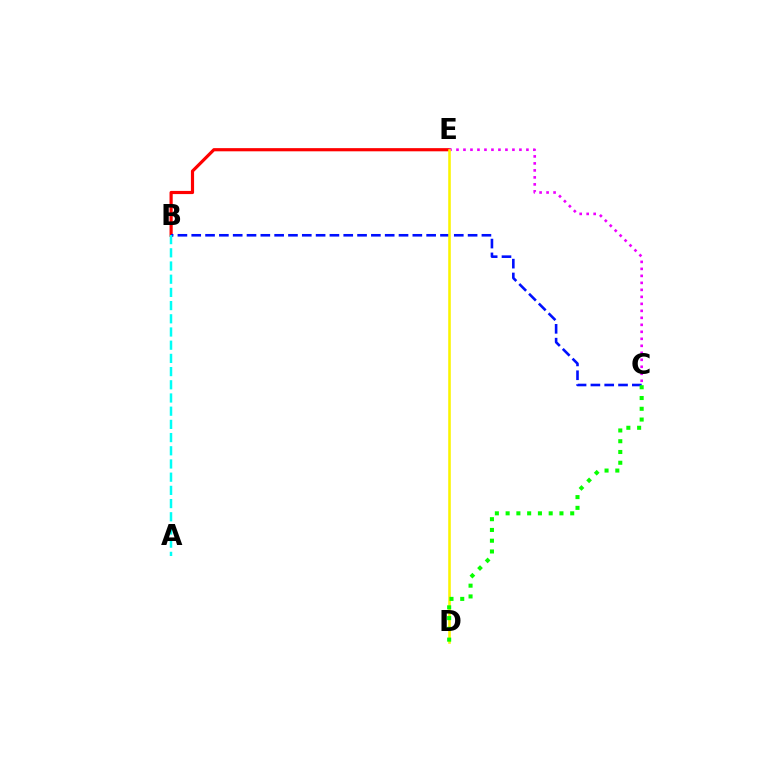{('B', 'E'): [{'color': '#ff0000', 'line_style': 'solid', 'thickness': 2.29}], ('C', 'E'): [{'color': '#ee00ff', 'line_style': 'dotted', 'thickness': 1.9}], ('B', 'C'): [{'color': '#0010ff', 'line_style': 'dashed', 'thickness': 1.88}], ('A', 'B'): [{'color': '#00fff6', 'line_style': 'dashed', 'thickness': 1.79}], ('D', 'E'): [{'color': '#fcf500', 'line_style': 'solid', 'thickness': 1.85}], ('C', 'D'): [{'color': '#08ff00', 'line_style': 'dotted', 'thickness': 2.92}]}